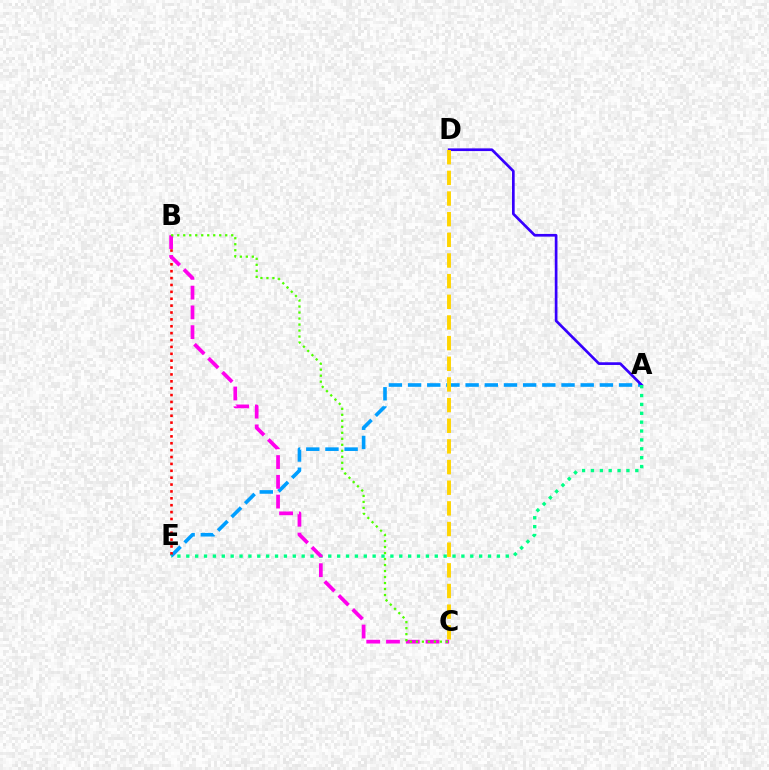{('A', 'E'): [{'color': '#009eff', 'line_style': 'dashed', 'thickness': 2.61}, {'color': '#00ff86', 'line_style': 'dotted', 'thickness': 2.41}], ('B', 'E'): [{'color': '#ff0000', 'line_style': 'dotted', 'thickness': 1.87}], ('A', 'D'): [{'color': '#3700ff', 'line_style': 'solid', 'thickness': 1.94}], ('C', 'D'): [{'color': '#ffd500', 'line_style': 'dashed', 'thickness': 2.81}], ('B', 'C'): [{'color': '#ff00ed', 'line_style': 'dashed', 'thickness': 2.69}, {'color': '#4fff00', 'line_style': 'dotted', 'thickness': 1.63}]}